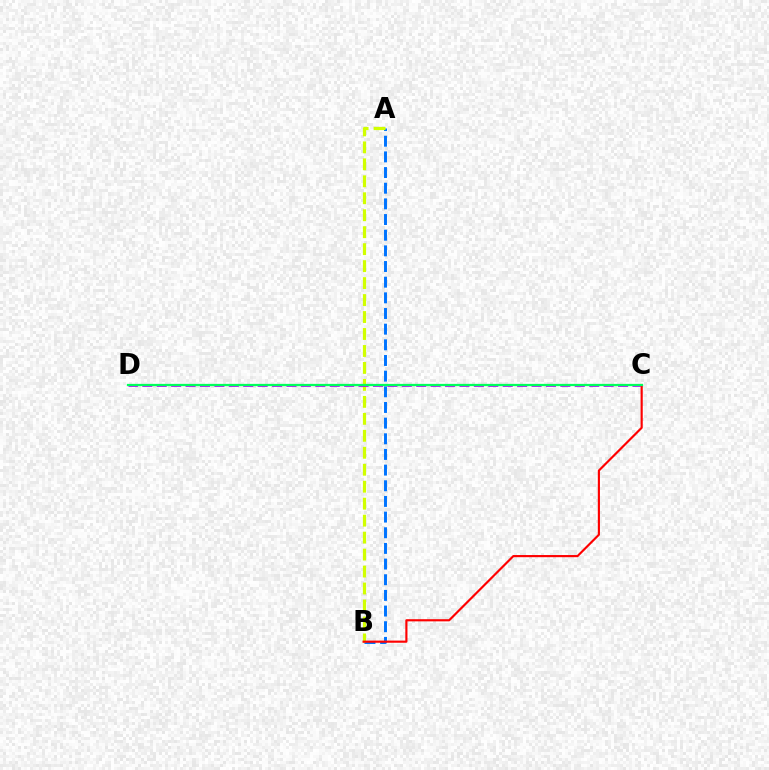{('A', 'B'): [{'color': '#0074ff', 'line_style': 'dashed', 'thickness': 2.13}, {'color': '#d1ff00', 'line_style': 'dashed', 'thickness': 2.31}], ('C', 'D'): [{'color': '#b900ff', 'line_style': 'dashed', 'thickness': 1.96}, {'color': '#00ff5c', 'line_style': 'solid', 'thickness': 1.63}], ('B', 'C'): [{'color': '#ff0000', 'line_style': 'solid', 'thickness': 1.55}]}